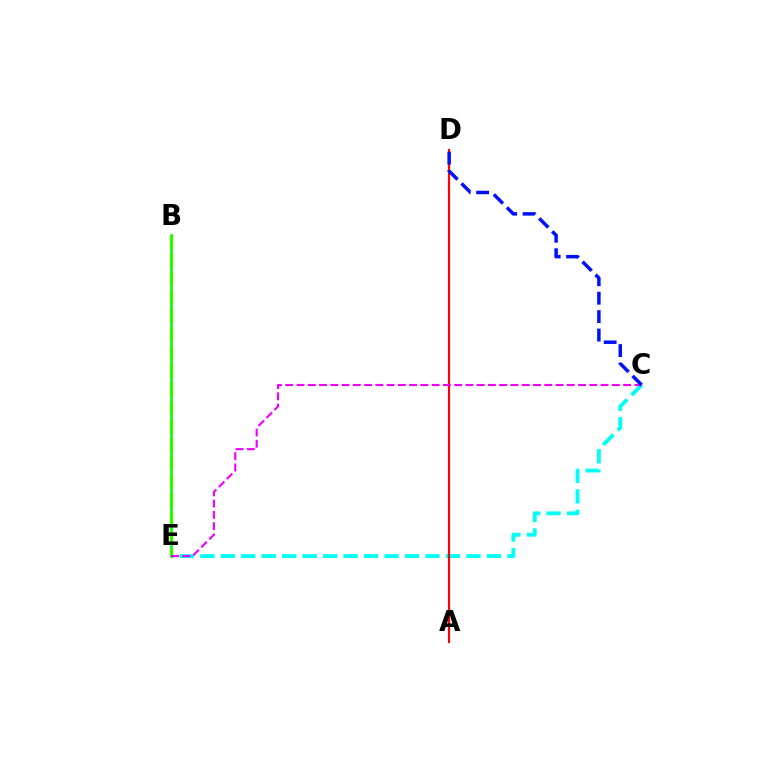{('C', 'E'): [{'color': '#00fff6', 'line_style': 'dashed', 'thickness': 2.78}, {'color': '#ee00ff', 'line_style': 'dashed', 'thickness': 1.53}], ('A', 'D'): [{'color': '#ff0000', 'line_style': 'solid', 'thickness': 1.56}], ('B', 'E'): [{'color': '#fcf500', 'line_style': 'dashed', 'thickness': 2.51}, {'color': '#08ff00', 'line_style': 'solid', 'thickness': 1.94}], ('C', 'D'): [{'color': '#0010ff', 'line_style': 'dashed', 'thickness': 2.5}]}